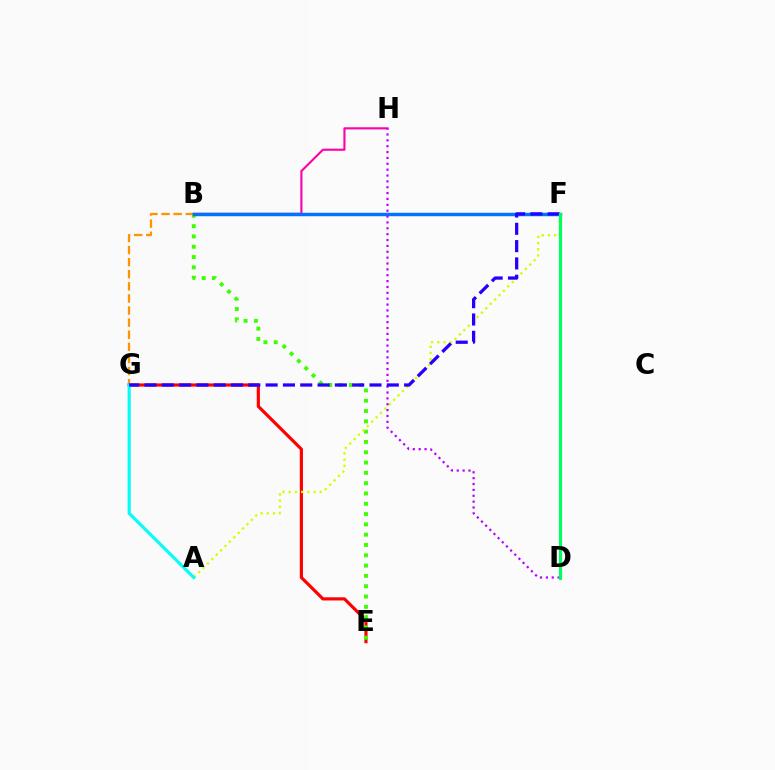{('B', 'G'): [{'color': '#ff9400', 'line_style': 'dashed', 'thickness': 1.64}], ('E', 'G'): [{'color': '#ff0000', 'line_style': 'solid', 'thickness': 2.28}], ('B', 'E'): [{'color': '#3dff00', 'line_style': 'dotted', 'thickness': 2.8}], ('B', 'H'): [{'color': '#ff00ac', 'line_style': 'solid', 'thickness': 1.54}], ('B', 'F'): [{'color': '#0074ff', 'line_style': 'solid', 'thickness': 2.49}], ('A', 'F'): [{'color': '#d1ff00', 'line_style': 'dotted', 'thickness': 1.68}], ('D', 'H'): [{'color': '#b900ff', 'line_style': 'dotted', 'thickness': 1.59}], ('A', 'G'): [{'color': '#00fff6', 'line_style': 'solid', 'thickness': 2.26}], ('F', 'G'): [{'color': '#2500ff', 'line_style': 'dashed', 'thickness': 2.35}], ('D', 'F'): [{'color': '#00ff5c', 'line_style': 'solid', 'thickness': 2.26}]}